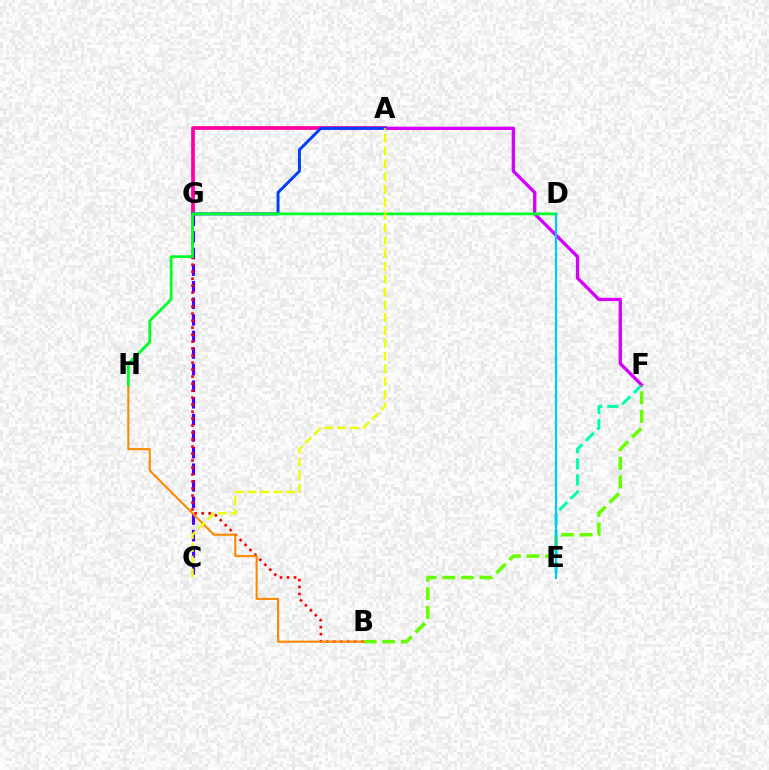{('E', 'F'): [{'color': '#00ffaf', 'line_style': 'dashed', 'thickness': 2.18}], ('A', 'F'): [{'color': '#d600ff', 'line_style': 'solid', 'thickness': 2.39}], ('C', 'G'): [{'color': '#4f00ff', 'line_style': 'dashed', 'thickness': 2.25}], ('B', 'F'): [{'color': '#66ff00', 'line_style': 'dashed', 'thickness': 2.53}], ('B', 'G'): [{'color': '#ff0000', 'line_style': 'dotted', 'thickness': 1.9}], ('A', 'G'): [{'color': '#ff00a0', 'line_style': 'solid', 'thickness': 2.7}, {'color': '#003fff', 'line_style': 'solid', 'thickness': 2.12}], ('B', 'H'): [{'color': '#ff8800', 'line_style': 'solid', 'thickness': 1.51}], ('D', 'H'): [{'color': '#00ff27', 'line_style': 'solid', 'thickness': 1.99}], ('A', 'C'): [{'color': '#eeff00', 'line_style': 'dashed', 'thickness': 1.74}], ('D', 'E'): [{'color': '#00c7ff', 'line_style': 'solid', 'thickness': 1.57}]}